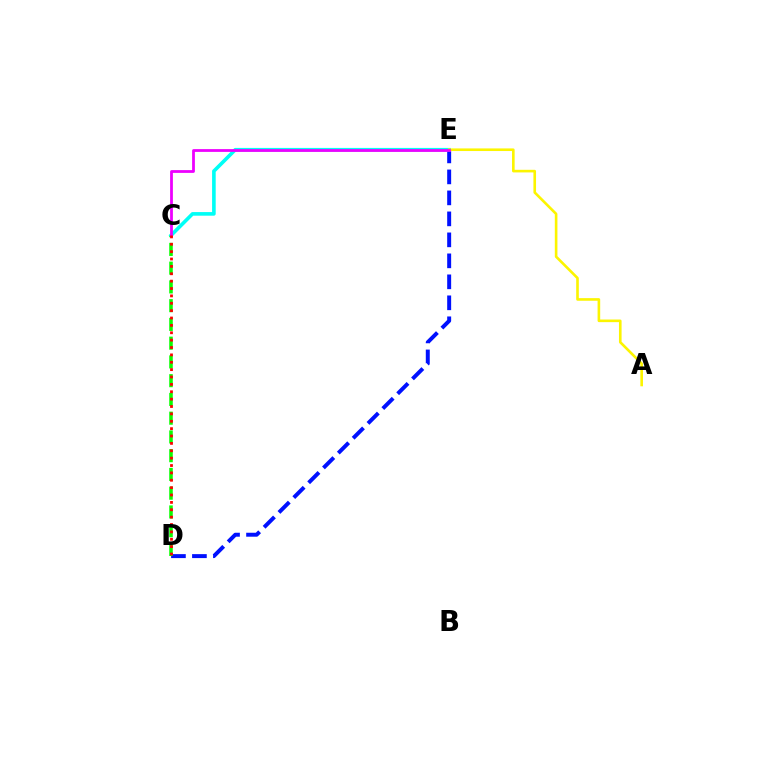{('D', 'E'): [{'color': '#0010ff', 'line_style': 'dashed', 'thickness': 2.85}], ('C', 'D'): [{'color': '#08ff00', 'line_style': 'dashed', 'thickness': 2.55}, {'color': '#ff0000', 'line_style': 'dotted', 'thickness': 2.0}], ('C', 'E'): [{'color': '#00fff6', 'line_style': 'solid', 'thickness': 2.6}, {'color': '#ee00ff', 'line_style': 'solid', 'thickness': 2.0}], ('A', 'E'): [{'color': '#fcf500', 'line_style': 'solid', 'thickness': 1.88}]}